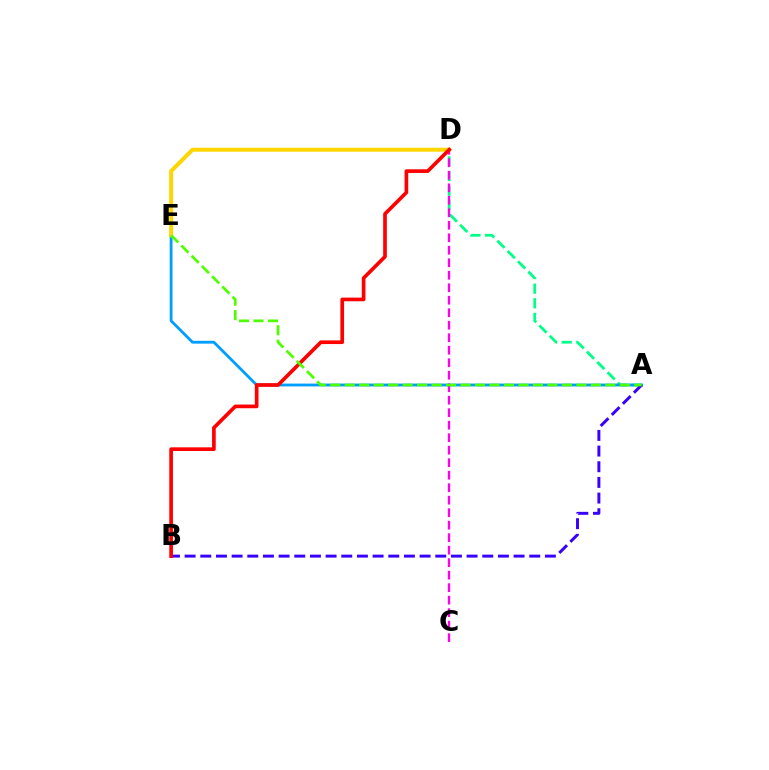{('A', 'D'): [{'color': '#00ff86', 'line_style': 'dashed', 'thickness': 1.98}], ('A', 'E'): [{'color': '#009eff', 'line_style': 'solid', 'thickness': 2.02}, {'color': '#4fff00', 'line_style': 'dashed', 'thickness': 1.97}], ('C', 'D'): [{'color': '#ff00ed', 'line_style': 'dashed', 'thickness': 1.7}], ('D', 'E'): [{'color': '#ffd500', 'line_style': 'solid', 'thickness': 2.86}], ('A', 'B'): [{'color': '#3700ff', 'line_style': 'dashed', 'thickness': 2.13}], ('B', 'D'): [{'color': '#ff0000', 'line_style': 'solid', 'thickness': 2.64}]}